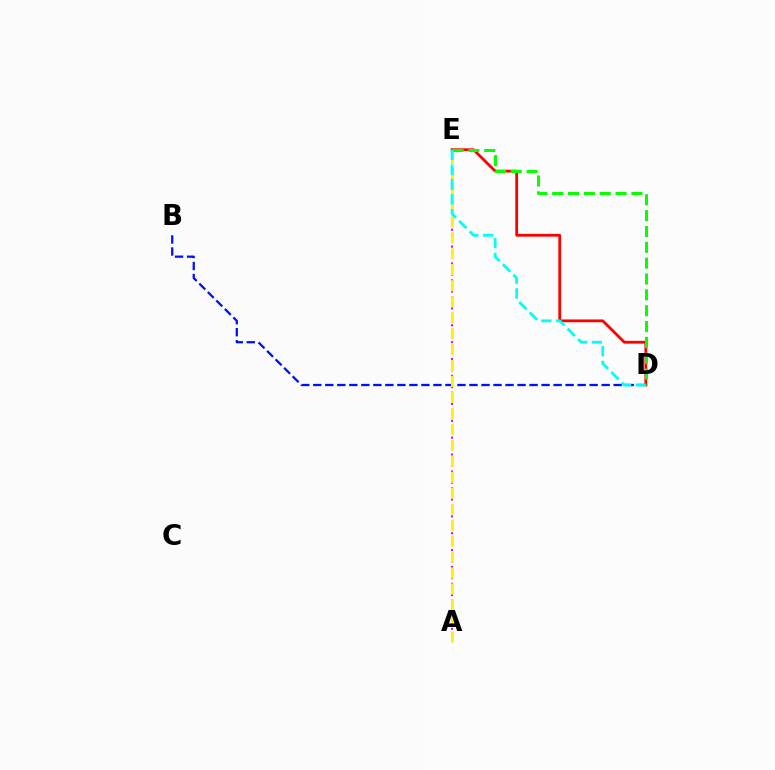{('D', 'E'): [{'color': '#ff0000', 'line_style': 'solid', 'thickness': 2.0}, {'color': '#08ff00', 'line_style': 'dashed', 'thickness': 2.15}, {'color': '#00fff6', 'line_style': 'dashed', 'thickness': 2.01}], ('B', 'D'): [{'color': '#0010ff', 'line_style': 'dashed', 'thickness': 1.63}], ('A', 'E'): [{'color': '#ee00ff', 'line_style': 'dotted', 'thickness': 1.53}, {'color': '#fcf500', 'line_style': 'dashed', 'thickness': 2.17}]}